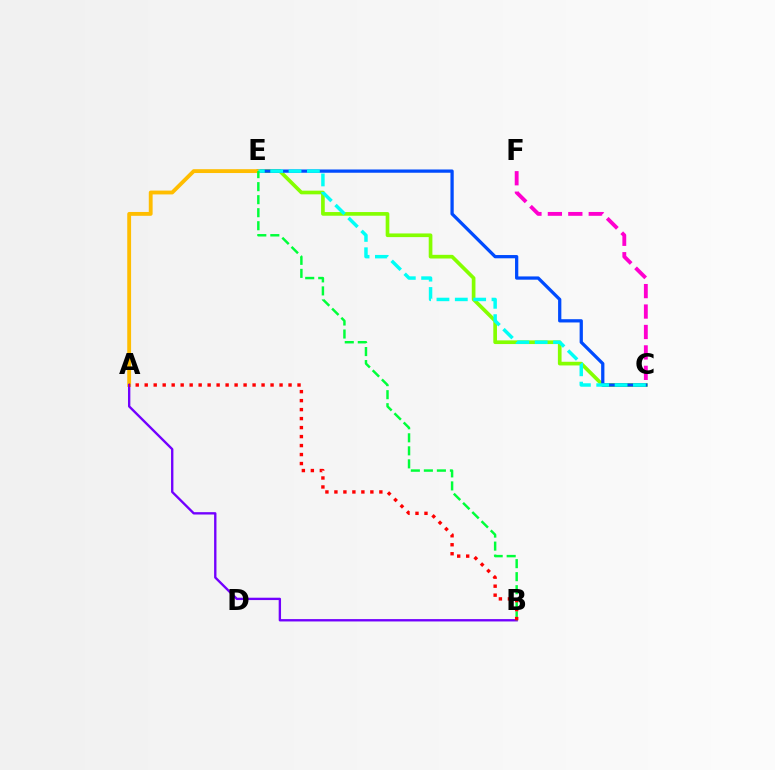{('C', 'E'): [{'color': '#84ff00', 'line_style': 'solid', 'thickness': 2.64}, {'color': '#004bff', 'line_style': 'solid', 'thickness': 2.35}, {'color': '#00fff6', 'line_style': 'dashed', 'thickness': 2.49}], ('A', 'E'): [{'color': '#ffbd00', 'line_style': 'solid', 'thickness': 2.77}], ('C', 'F'): [{'color': '#ff00cf', 'line_style': 'dashed', 'thickness': 2.78}], ('A', 'B'): [{'color': '#7200ff', 'line_style': 'solid', 'thickness': 1.7}, {'color': '#ff0000', 'line_style': 'dotted', 'thickness': 2.44}], ('B', 'E'): [{'color': '#00ff39', 'line_style': 'dashed', 'thickness': 1.77}]}